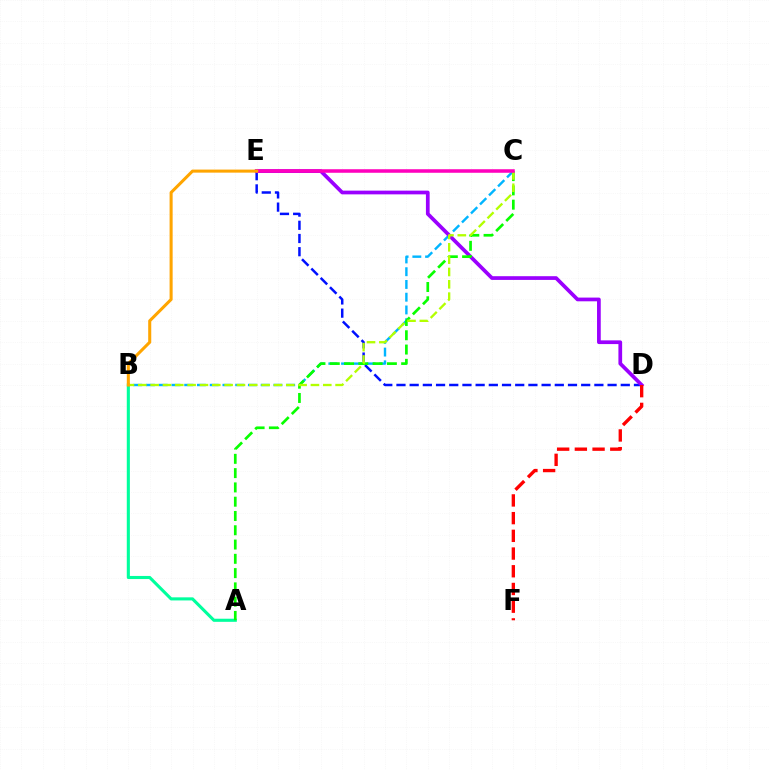{('D', 'E'): [{'color': '#0010ff', 'line_style': 'dashed', 'thickness': 1.79}, {'color': '#9b00ff', 'line_style': 'solid', 'thickness': 2.68}], ('B', 'C'): [{'color': '#00b5ff', 'line_style': 'dashed', 'thickness': 1.73}, {'color': '#b3ff00', 'line_style': 'dashed', 'thickness': 1.68}], ('A', 'B'): [{'color': '#00ff9d', 'line_style': 'solid', 'thickness': 2.23}], ('A', 'C'): [{'color': '#08ff00', 'line_style': 'dashed', 'thickness': 1.94}], ('C', 'E'): [{'color': '#ff00bd', 'line_style': 'solid', 'thickness': 2.55}], ('B', 'E'): [{'color': '#ffa500', 'line_style': 'solid', 'thickness': 2.2}], ('D', 'F'): [{'color': '#ff0000', 'line_style': 'dashed', 'thickness': 2.41}]}